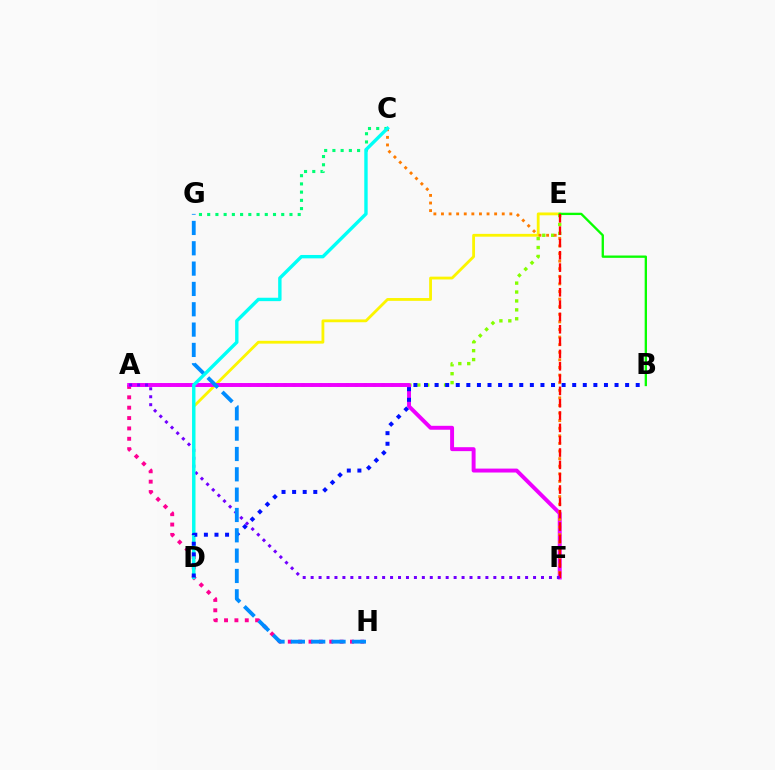{('D', 'E'): [{'color': '#fcf500', 'line_style': 'solid', 'thickness': 2.03}], ('A', 'H'): [{'color': '#ff0094', 'line_style': 'dotted', 'thickness': 2.82}], ('A', 'E'): [{'color': '#84ff00', 'line_style': 'dotted', 'thickness': 2.42}], ('B', 'E'): [{'color': '#08ff00', 'line_style': 'solid', 'thickness': 1.68}], ('C', 'G'): [{'color': '#00ff74', 'line_style': 'dotted', 'thickness': 2.24}], ('A', 'F'): [{'color': '#ee00ff', 'line_style': 'solid', 'thickness': 2.83}, {'color': '#7200ff', 'line_style': 'dotted', 'thickness': 2.16}], ('C', 'F'): [{'color': '#ff7c00', 'line_style': 'dotted', 'thickness': 2.06}], ('E', 'F'): [{'color': '#ff0000', 'line_style': 'dashed', 'thickness': 1.67}], ('C', 'D'): [{'color': '#00fff6', 'line_style': 'solid', 'thickness': 2.44}], ('B', 'D'): [{'color': '#0010ff', 'line_style': 'dotted', 'thickness': 2.88}], ('G', 'H'): [{'color': '#008cff', 'line_style': 'dashed', 'thickness': 2.76}]}